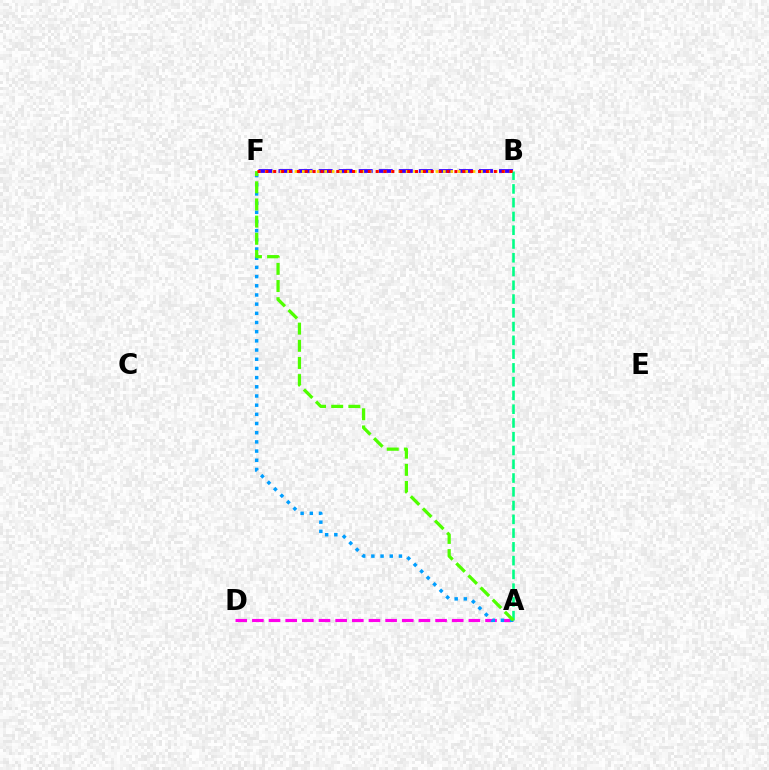{('B', 'F'): [{'color': '#3700ff', 'line_style': 'dashed', 'thickness': 2.72}, {'color': '#ffd500', 'line_style': 'dotted', 'thickness': 2.02}, {'color': '#ff0000', 'line_style': 'dotted', 'thickness': 2.14}], ('A', 'D'): [{'color': '#ff00ed', 'line_style': 'dashed', 'thickness': 2.26}], ('A', 'F'): [{'color': '#009eff', 'line_style': 'dotted', 'thickness': 2.5}, {'color': '#4fff00', 'line_style': 'dashed', 'thickness': 2.33}], ('A', 'B'): [{'color': '#00ff86', 'line_style': 'dashed', 'thickness': 1.87}]}